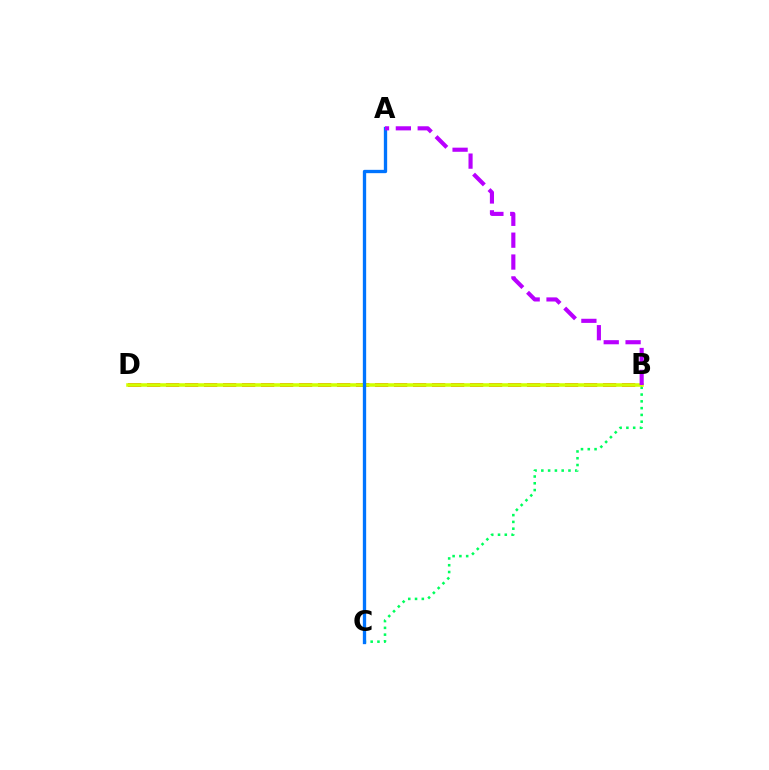{('B', 'C'): [{'color': '#00ff5c', 'line_style': 'dotted', 'thickness': 1.84}], ('B', 'D'): [{'color': '#ff0000', 'line_style': 'dashed', 'thickness': 2.58}, {'color': '#d1ff00', 'line_style': 'solid', 'thickness': 2.56}], ('A', 'C'): [{'color': '#0074ff', 'line_style': 'solid', 'thickness': 2.39}], ('A', 'B'): [{'color': '#b900ff', 'line_style': 'dashed', 'thickness': 2.97}]}